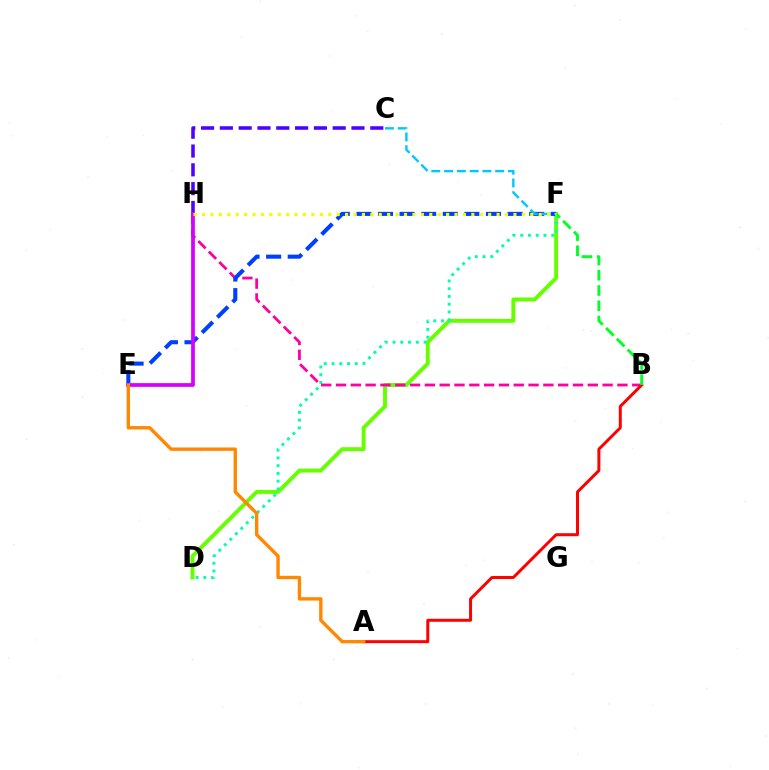{('D', 'F'): [{'color': '#66ff00', 'line_style': 'solid', 'thickness': 2.82}, {'color': '#00ffaf', 'line_style': 'dotted', 'thickness': 2.11}], ('C', 'H'): [{'color': '#4f00ff', 'line_style': 'dashed', 'thickness': 2.55}], ('B', 'H'): [{'color': '#ff00a0', 'line_style': 'dashed', 'thickness': 2.01}], ('E', 'F'): [{'color': '#003fff', 'line_style': 'dashed', 'thickness': 2.93}], ('E', 'H'): [{'color': '#d600ff', 'line_style': 'solid', 'thickness': 2.7}], ('A', 'B'): [{'color': '#ff0000', 'line_style': 'solid', 'thickness': 2.15}], ('B', 'F'): [{'color': '#00ff27', 'line_style': 'dashed', 'thickness': 2.07}], ('C', 'F'): [{'color': '#00c7ff', 'line_style': 'dashed', 'thickness': 1.73}], ('A', 'E'): [{'color': '#ff8800', 'line_style': 'solid', 'thickness': 2.43}], ('F', 'H'): [{'color': '#eeff00', 'line_style': 'dotted', 'thickness': 2.29}]}